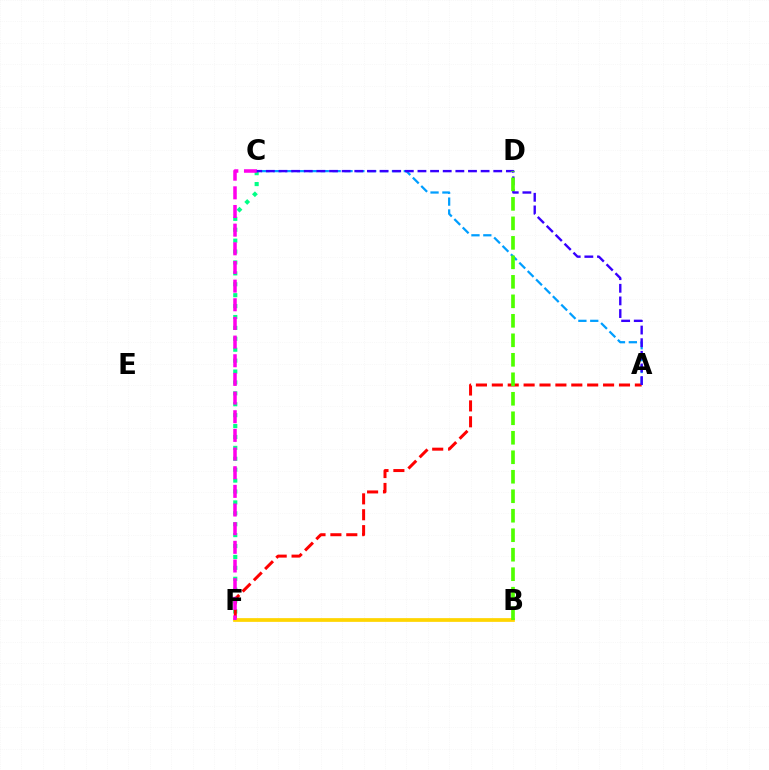{('A', 'C'): [{'color': '#009eff', 'line_style': 'dashed', 'thickness': 1.61}, {'color': '#3700ff', 'line_style': 'dashed', 'thickness': 1.72}], ('C', 'F'): [{'color': '#00ff86', 'line_style': 'dotted', 'thickness': 2.96}, {'color': '#ff00ed', 'line_style': 'dashed', 'thickness': 2.53}], ('A', 'F'): [{'color': '#ff0000', 'line_style': 'dashed', 'thickness': 2.16}], ('B', 'F'): [{'color': '#ffd500', 'line_style': 'solid', 'thickness': 2.69}], ('B', 'D'): [{'color': '#4fff00', 'line_style': 'dashed', 'thickness': 2.65}]}